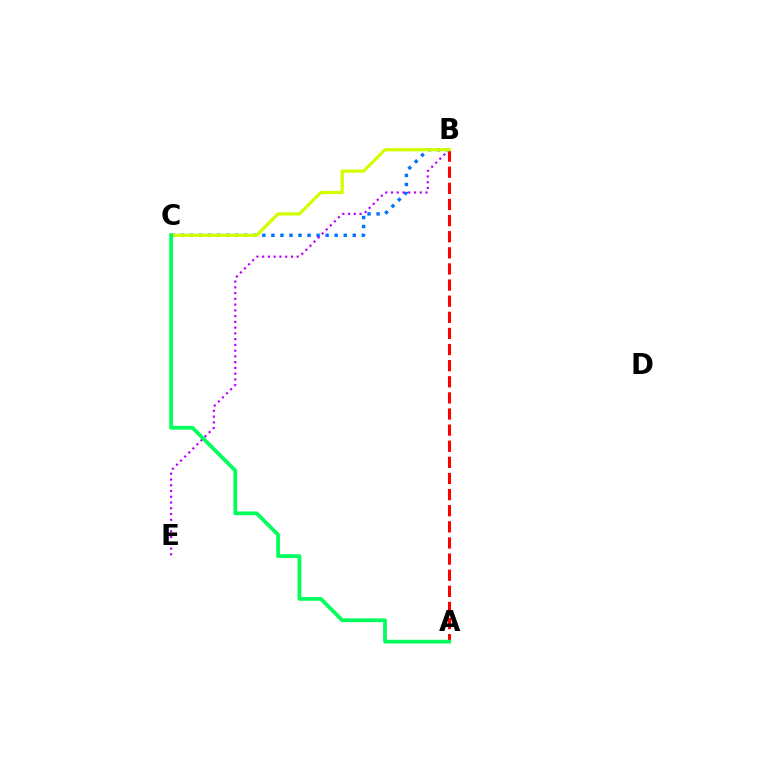{('A', 'B'): [{'color': '#ff0000', 'line_style': 'dashed', 'thickness': 2.19}], ('B', 'C'): [{'color': '#0074ff', 'line_style': 'dotted', 'thickness': 2.46}, {'color': '#d1ff00', 'line_style': 'solid', 'thickness': 2.32}], ('B', 'E'): [{'color': '#b900ff', 'line_style': 'dotted', 'thickness': 1.56}], ('A', 'C'): [{'color': '#00ff5c', 'line_style': 'solid', 'thickness': 2.69}]}